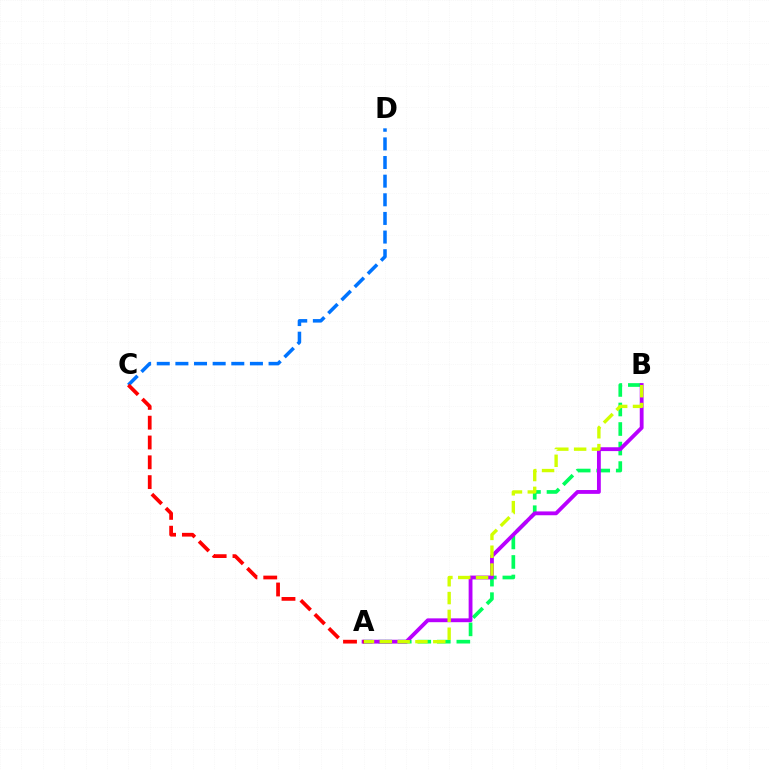{('C', 'D'): [{'color': '#0074ff', 'line_style': 'dashed', 'thickness': 2.53}], ('A', 'B'): [{'color': '#00ff5c', 'line_style': 'dashed', 'thickness': 2.65}, {'color': '#b900ff', 'line_style': 'solid', 'thickness': 2.76}, {'color': '#d1ff00', 'line_style': 'dashed', 'thickness': 2.42}], ('A', 'C'): [{'color': '#ff0000', 'line_style': 'dashed', 'thickness': 2.69}]}